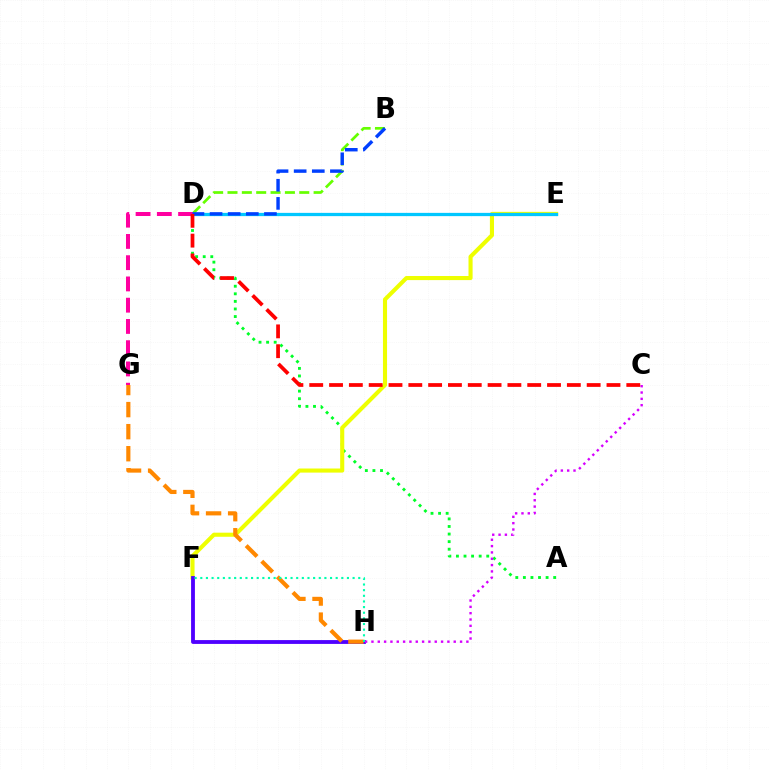{('B', 'D'): [{'color': '#66ff00', 'line_style': 'dashed', 'thickness': 1.95}, {'color': '#003fff', 'line_style': 'dashed', 'thickness': 2.46}], ('A', 'D'): [{'color': '#00ff27', 'line_style': 'dotted', 'thickness': 2.06}], ('E', 'F'): [{'color': '#eeff00', 'line_style': 'solid', 'thickness': 2.95}], ('F', 'H'): [{'color': '#4f00ff', 'line_style': 'solid', 'thickness': 2.76}, {'color': '#00ffaf', 'line_style': 'dotted', 'thickness': 1.53}], ('D', 'E'): [{'color': '#00c7ff', 'line_style': 'solid', 'thickness': 2.34}], ('G', 'H'): [{'color': '#ff8800', 'line_style': 'dashed', 'thickness': 3.0}], ('D', 'G'): [{'color': '#ff00a0', 'line_style': 'dashed', 'thickness': 2.89}], ('C', 'H'): [{'color': '#d600ff', 'line_style': 'dotted', 'thickness': 1.72}], ('C', 'D'): [{'color': '#ff0000', 'line_style': 'dashed', 'thickness': 2.69}]}